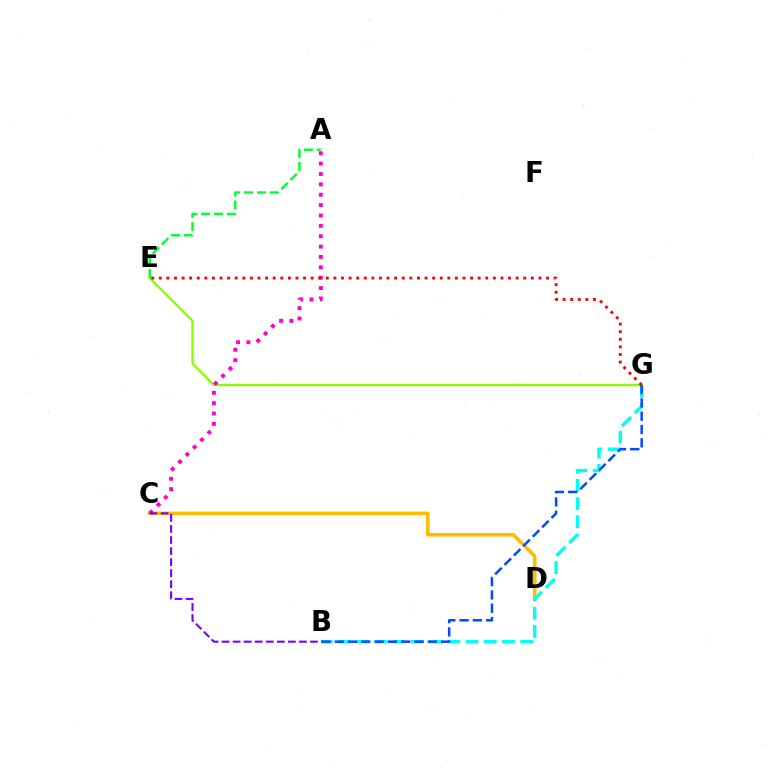{('C', 'D'): [{'color': '#ffbd00', 'line_style': 'solid', 'thickness': 2.59}], ('B', 'G'): [{'color': '#00fff6', 'line_style': 'dashed', 'thickness': 2.47}, {'color': '#004bff', 'line_style': 'dashed', 'thickness': 1.81}], ('E', 'G'): [{'color': '#84ff00', 'line_style': 'solid', 'thickness': 1.66}, {'color': '#ff0000', 'line_style': 'dotted', 'thickness': 2.06}], ('A', 'C'): [{'color': '#ff00cf', 'line_style': 'dotted', 'thickness': 2.82}], ('B', 'C'): [{'color': '#7200ff', 'line_style': 'dashed', 'thickness': 1.5}], ('A', 'E'): [{'color': '#00ff39', 'line_style': 'dashed', 'thickness': 1.75}]}